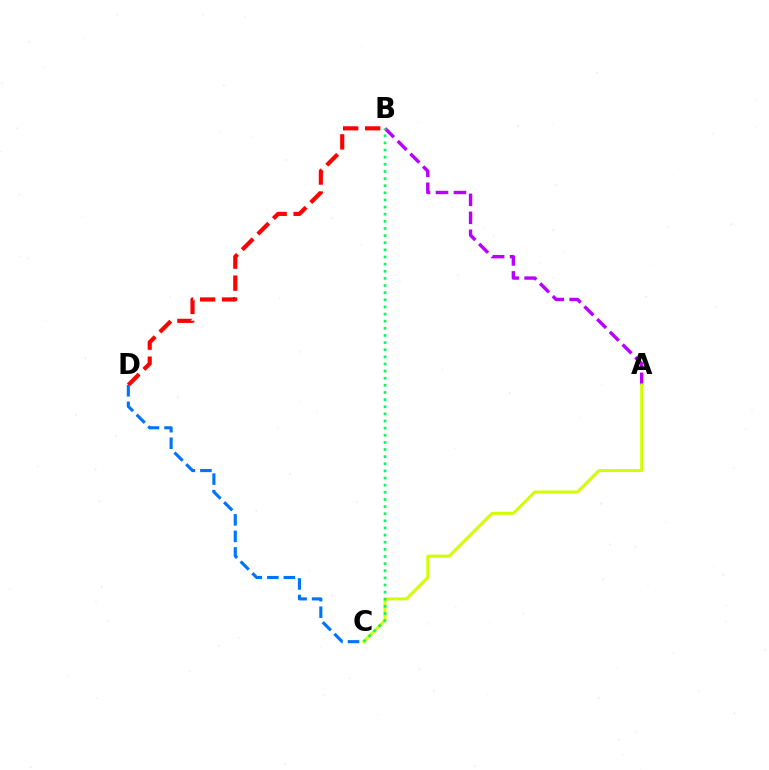{('A', 'B'): [{'color': '#b900ff', 'line_style': 'dashed', 'thickness': 2.44}], ('B', 'D'): [{'color': '#ff0000', 'line_style': 'dashed', 'thickness': 2.99}], ('A', 'C'): [{'color': '#d1ff00', 'line_style': 'solid', 'thickness': 2.15}], ('B', 'C'): [{'color': '#00ff5c', 'line_style': 'dotted', 'thickness': 1.94}], ('C', 'D'): [{'color': '#0074ff', 'line_style': 'dashed', 'thickness': 2.25}]}